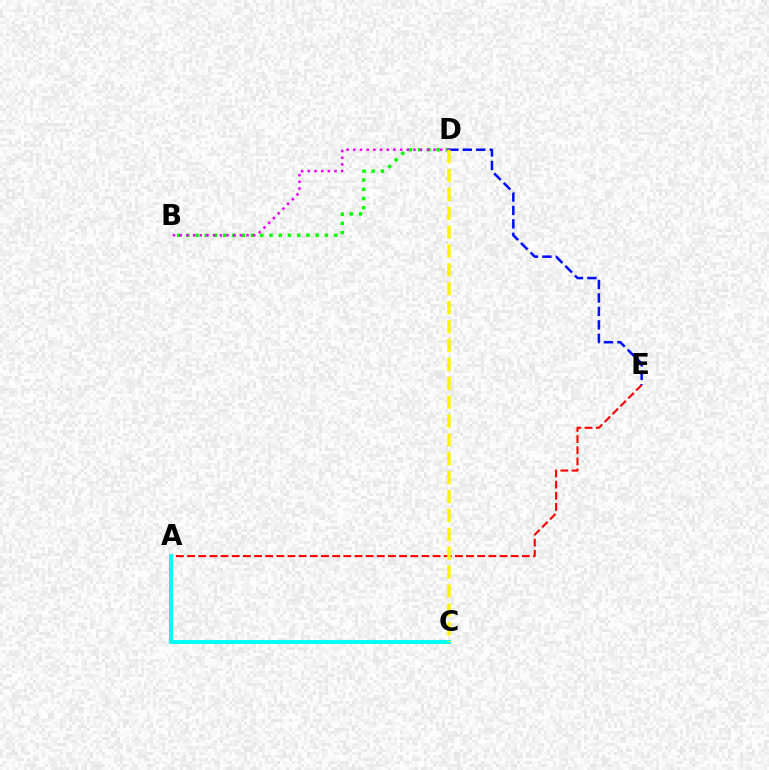{('A', 'E'): [{'color': '#ff0000', 'line_style': 'dashed', 'thickness': 1.52}], ('B', 'D'): [{'color': '#08ff00', 'line_style': 'dotted', 'thickness': 2.51}, {'color': '#ee00ff', 'line_style': 'dotted', 'thickness': 1.82}], ('D', 'E'): [{'color': '#0010ff', 'line_style': 'dashed', 'thickness': 1.83}], ('A', 'C'): [{'color': '#00fff6', 'line_style': 'solid', 'thickness': 2.82}], ('C', 'D'): [{'color': '#fcf500', 'line_style': 'dashed', 'thickness': 2.57}]}